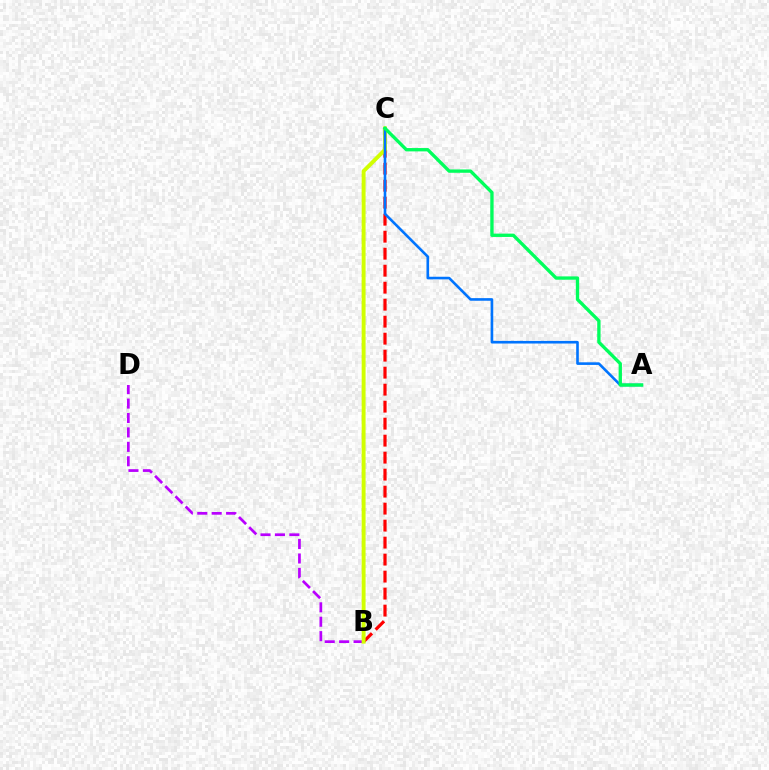{('B', 'D'): [{'color': '#b900ff', 'line_style': 'dashed', 'thickness': 1.96}], ('B', 'C'): [{'color': '#ff0000', 'line_style': 'dashed', 'thickness': 2.31}, {'color': '#d1ff00', 'line_style': 'solid', 'thickness': 2.82}], ('A', 'C'): [{'color': '#0074ff', 'line_style': 'solid', 'thickness': 1.88}, {'color': '#00ff5c', 'line_style': 'solid', 'thickness': 2.4}]}